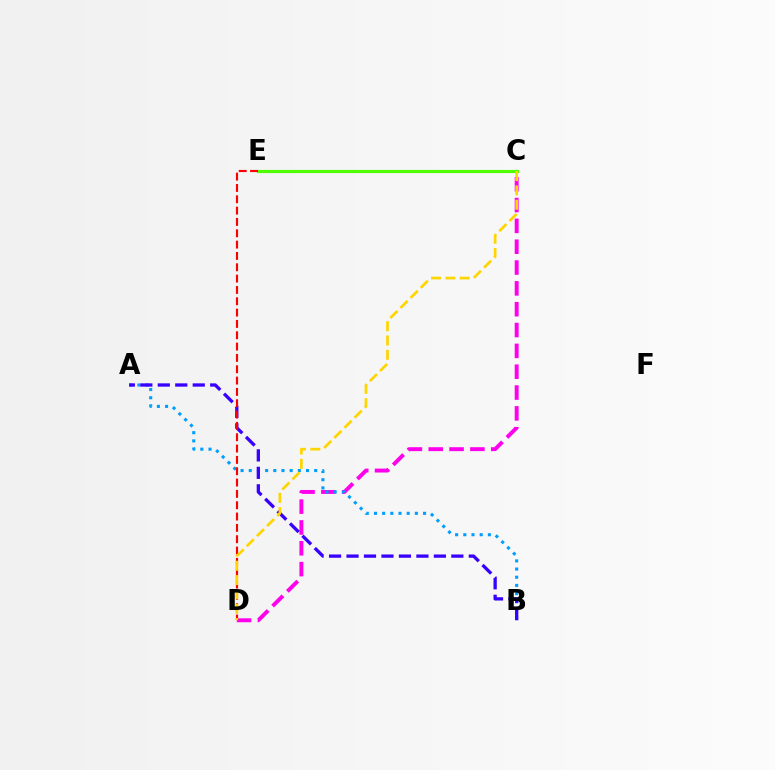{('C', 'E'): [{'color': '#00ff86', 'line_style': 'dotted', 'thickness': 1.96}, {'color': '#4fff00', 'line_style': 'solid', 'thickness': 2.26}], ('C', 'D'): [{'color': '#ff00ed', 'line_style': 'dashed', 'thickness': 2.83}, {'color': '#ffd500', 'line_style': 'dashed', 'thickness': 1.94}], ('A', 'B'): [{'color': '#009eff', 'line_style': 'dotted', 'thickness': 2.22}, {'color': '#3700ff', 'line_style': 'dashed', 'thickness': 2.37}], ('D', 'E'): [{'color': '#ff0000', 'line_style': 'dashed', 'thickness': 1.54}]}